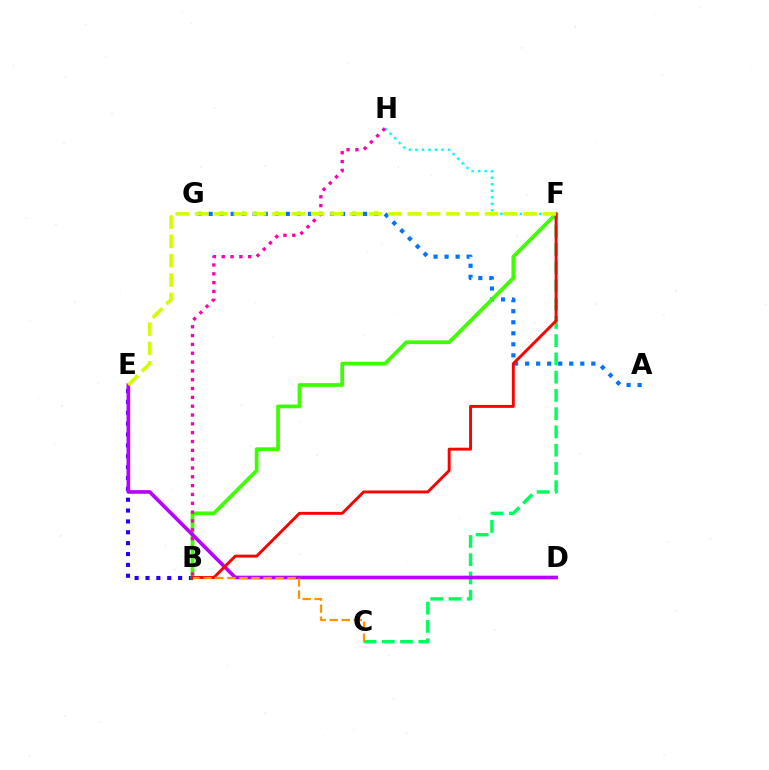{('B', 'E'): [{'color': '#2500ff', 'line_style': 'dotted', 'thickness': 2.95}], ('A', 'G'): [{'color': '#0074ff', 'line_style': 'dotted', 'thickness': 3.0}], ('C', 'F'): [{'color': '#00ff5c', 'line_style': 'dashed', 'thickness': 2.48}], ('F', 'H'): [{'color': '#00fff6', 'line_style': 'dotted', 'thickness': 1.77}], ('B', 'F'): [{'color': '#3dff00', 'line_style': 'solid', 'thickness': 2.69}, {'color': '#ff0000', 'line_style': 'solid', 'thickness': 2.1}], ('D', 'E'): [{'color': '#b900ff', 'line_style': 'solid', 'thickness': 2.63}], ('B', 'H'): [{'color': '#ff00ac', 'line_style': 'dotted', 'thickness': 2.4}], ('B', 'C'): [{'color': '#ff9400', 'line_style': 'dashed', 'thickness': 1.63}], ('E', 'F'): [{'color': '#d1ff00', 'line_style': 'dashed', 'thickness': 2.63}]}